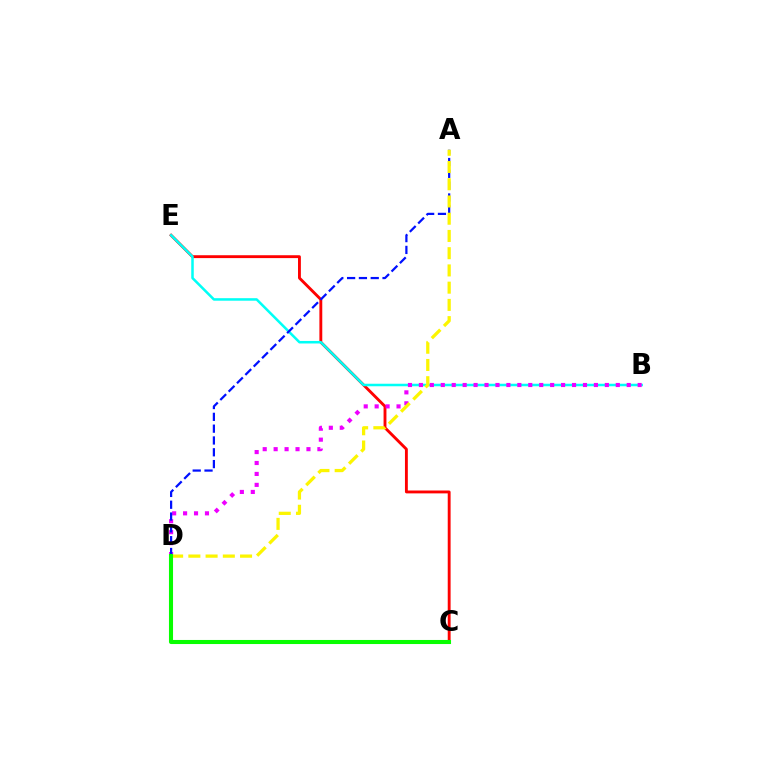{('C', 'E'): [{'color': '#ff0000', 'line_style': 'solid', 'thickness': 2.07}], ('B', 'E'): [{'color': '#00fff6', 'line_style': 'solid', 'thickness': 1.82}], ('B', 'D'): [{'color': '#ee00ff', 'line_style': 'dotted', 'thickness': 2.97}], ('A', 'D'): [{'color': '#0010ff', 'line_style': 'dashed', 'thickness': 1.6}, {'color': '#fcf500', 'line_style': 'dashed', 'thickness': 2.34}], ('C', 'D'): [{'color': '#08ff00', 'line_style': 'solid', 'thickness': 2.94}]}